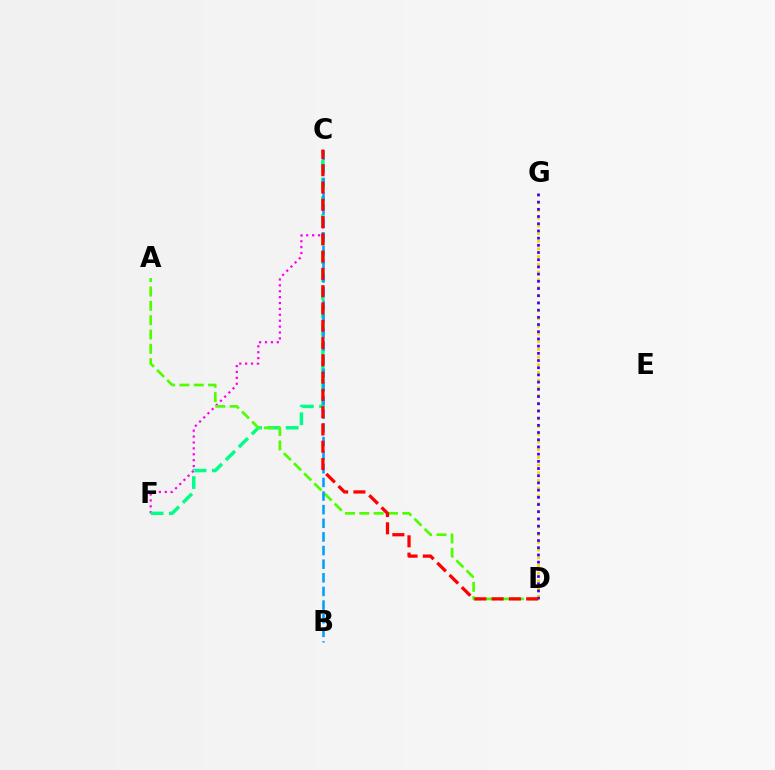{('C', 'F'): [{'color': '#ff00ed', 'line_style': 'dotted', 'thickness': 1.6}, {'color': '#00ff86', 'line_style': 'dashed', 'thickness': 2.48}], ('A', 'D'): [{'color': '#4fff00', 'line_style': 'dashed', 'thickness': 1.95}], ('D', 'G'): [{'color': '#ffd500', 'line_style': 'dotted', 'thickness': 2.1}, {'color': '#3700ff', 'line_style': 'dotted', 'thickness': 1.96}], ('B', 'C'): [{'color': '#009eff', 'line_style': 'dashed', 'thickness': 1.85}], ('C', 'D'): [{'color': '#ff0000', 'line_style': 'dashed', 'thickness': 2.35}]}